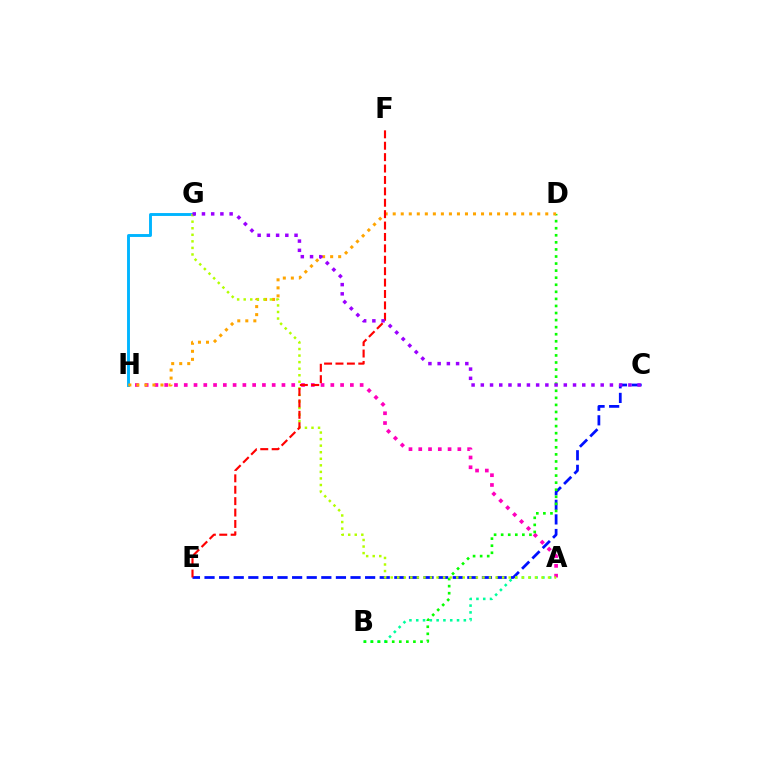{('A', 'B'): [{'color': '#00ff9d', 'line_style': 'dotted', 'thickness': 1.85}], ('C', 'E'): [{'color': '#0010ff', 'line_style': 'dashed', 'thickness': 1.98}], ('A', 'H'): [{'color': '#ff00bd', 'line_style': 'dotted', 'thickness': 2.66}], ('B', 'D'): [{'color': '#08ff00', 'line_style': 'dotted', 'thickness': 1.92}], ('G', 'H'): [{'color': '#00b5ff', 'line_style': 'solid', 'thickness': 2.09}], ('D', 'H'): [{'color': '#ffa500', 'line_style': 'dotted', 'thickness': 2.18}], ('A', 'G'): [{'color': '#b3ff00', 'line_style': 'dotted', 'thickness': 1.78}], ('E', 'F'): [{'color': '#ff0000', 'line_style': 'dashed', 'thickness': 1.55}], ('C', 'G'): [{'color': '#9b00ff', 'line_style': 'dotted', 'thickness': 2.51}]}